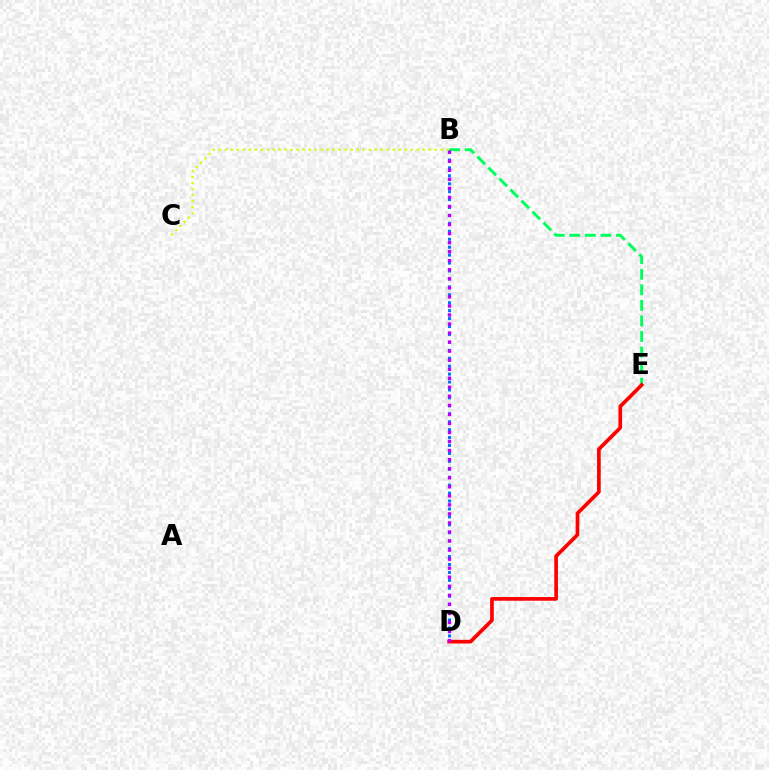{('B', 'D'): [{'color': '#0074ff', 'line_style': 'dotted', 'thickness': 2.16}, {'color': '#b900ff', 'line_style': 'dotted', 'thickness': 2.46}], ('B', 'E'): [{'color': '#00ff5c', 'line_style': 'dashed', 'thickness': 2.11}], ('B', 'C'): [{'color': '#d1ff00', 'line_style': 'dotted', 'thickness': 1.63}], ('D', 'E'): [{'color': '#ff0000', 'line_style': 'solid', 'thickness': 2.65}]}